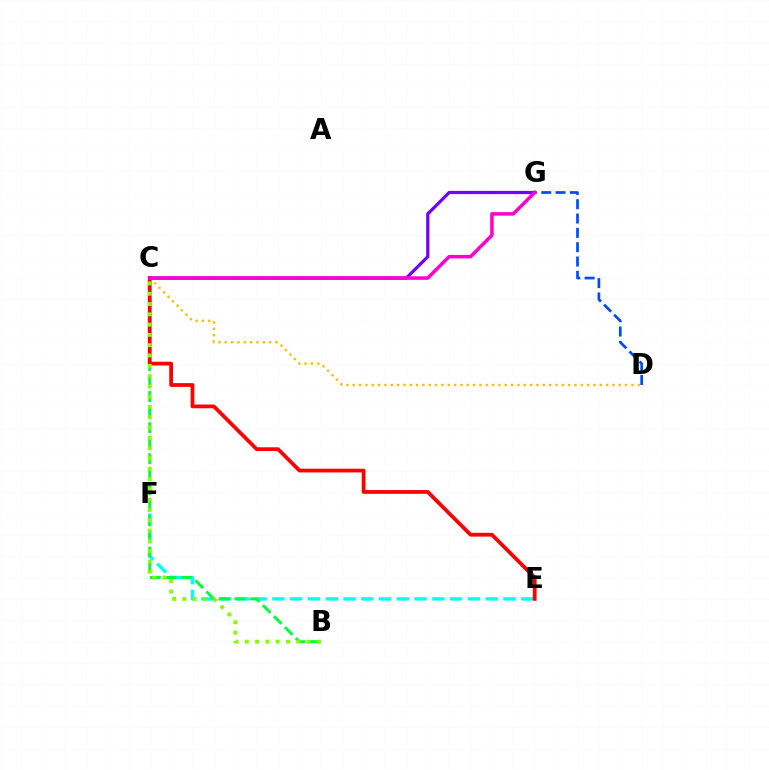{('C', 'D'): [{'color': '#ffbd00', 'line_style': 'dotted', 'thickness': 1.72}], ('C', 'G'): [{'color': '#7200ff', 'line_style': 'solid', 'thickness': 2.32}, {'color': '#ff00cf', 'line_style': 'solid', 'thickness': 2.53}], ('E', 'F'): [{'color': '#00fff6', 'line_style': 'dashed', 'thickness': 2.41}], ('B', 'C'): [{'color': '#00ff39', 'line_style': 'dashed', 'thickness': 2.11}, {'color': '#84ff00', 'line_style': 'dotted', 'thickness': 2.8}], ('C', 'E'): [{'color': '#ff0000', 'line_style': 'solid', 'thickness': 2.71}], ('D', 'G'): [{'color': '#004bff', 'line_style': 'dashed', 'thickness': 1.95}]}